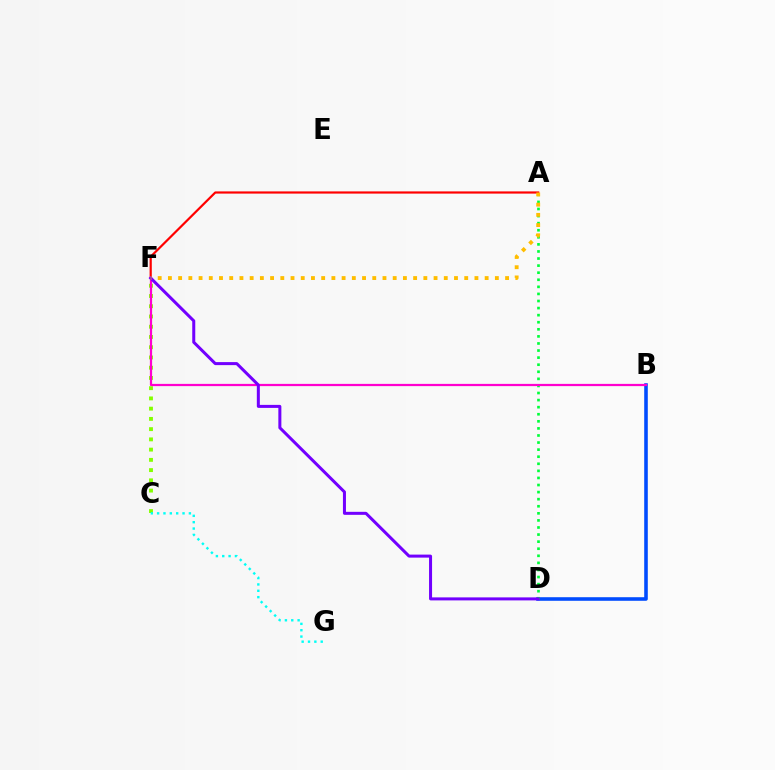{('C', 'F'): [{'color': '#84ff00', 'line_style': 'dotted', 'thickness': 2.78}], ('A', 'F'): [{'color': '#ff0000', 'line_style': 'solid', 'thickness': 1.58}, {'color': '#ffbd00', 'line_style': 'dotted', 'thickness': 2.78}], ('B', 'D'): [{'color': '#004bff', 'line_style': 'solid', 'thickness': 2.57}], ('A', 'D'): [{'color': '#00ff39', 'line_style': 'dotted', 'thickness': 1.92}], ('C', 'G'): [{'color': '#00fff6', 'line_style': 'dotted', 'thickness': 1.73}], ('B', 'F'): [{'color': '#ff00cf', 'line_style': 'solid', 'thickness': 1.61}], ('D', 'F'): [{'color': '#7200ff', 'line_style': 'solid', 'thickness': 2.17}]}